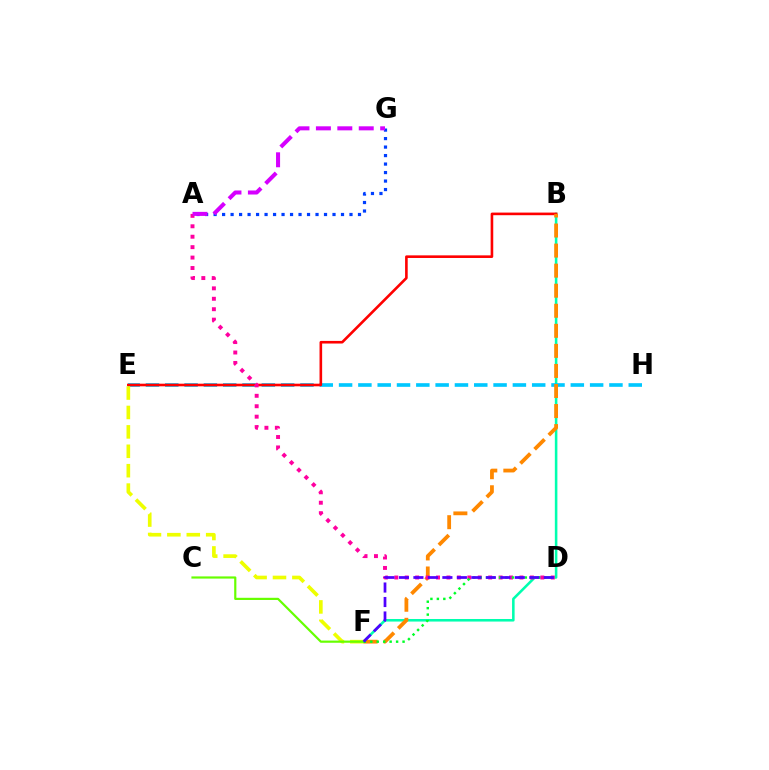{('B', 'F'): [{'color': '#00ffaf', 'line_style': 'solid', 'thickness': 1.84}, {'color': '#ff8800', 'line_style': 'dashed', 'thickness': 2.72}], ('E', 'H'): [{'color': '#00c7ff', 'line_style': 'dashed', 'thickness': 2.62}], ('A', 'G'): [{'color': '#003fff', 'line_style': 'dotted', 'thickness': 2.31}, {'color': '#d600ff', 'line_style': 'dashed', 'thickness': 2.91}], ('B', 'E'): [{'color': '#ff0000', 'line_style': 'solid', 'thickness': 1.88}], ('E', 'F'): [{'color': '#eeff00', 'line_style': 'dashed', 'thickness': 2.64}], ('A', 'D'): [{'color': '#ff00a0', 'line_style': 'dotted', 'thickness': 2.83}], ('C', 'F'): [{'color': '#66ff00', 'line_style': 'solid', 'thickness': 1.58}], ('D', 'F'): [{'color': '#00ff27', 'line_style': 'dotted', 'thickness': 1.75}, {'color': '#4f00ff', 'line_style': 'dashed', 'thickness': 1.97}]}